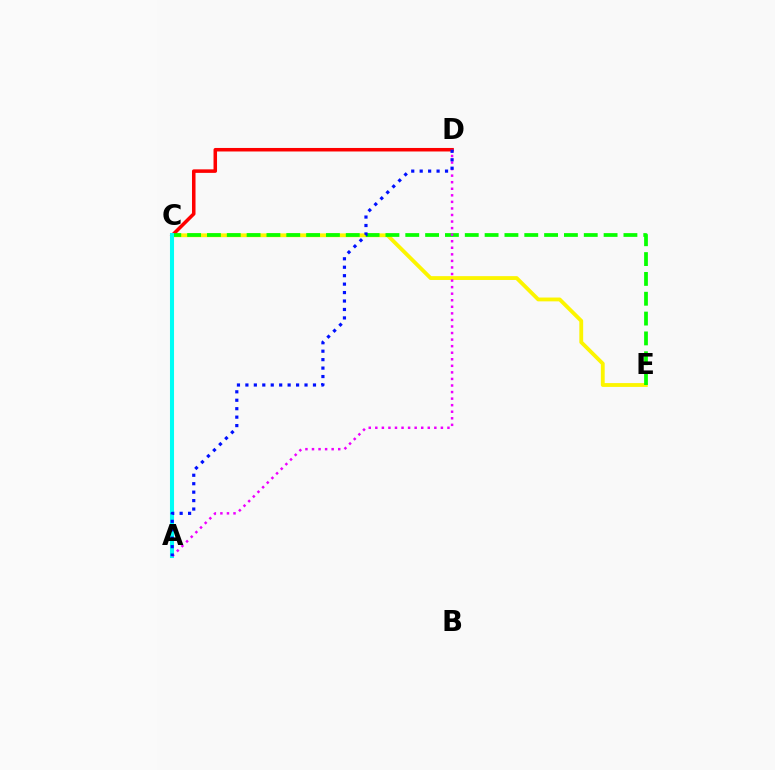{('C', 'E'): [{'color': '#fcf500', 'line_style': 'solid', 'thickness': 2.76}, {'color': '#08ff00', 'line_style': 'dashed', 'thickness': 2.69}], ('C', 'D'): [{'color': '#ff0000', 'line_style': 'solid', 'thickness': 2.53}], ('A', 'C'): [{'color': '#00fff6', 'line_style': 'solid', 'thickness': 2.92}], ('A', 'D'): [{'color': '#ee00ff', 'line_style': 'dotted', 'thickness': 1.78}, {'color': '#0010ff', 'line_style': 'dotted', 'thickness': 2.3}]}